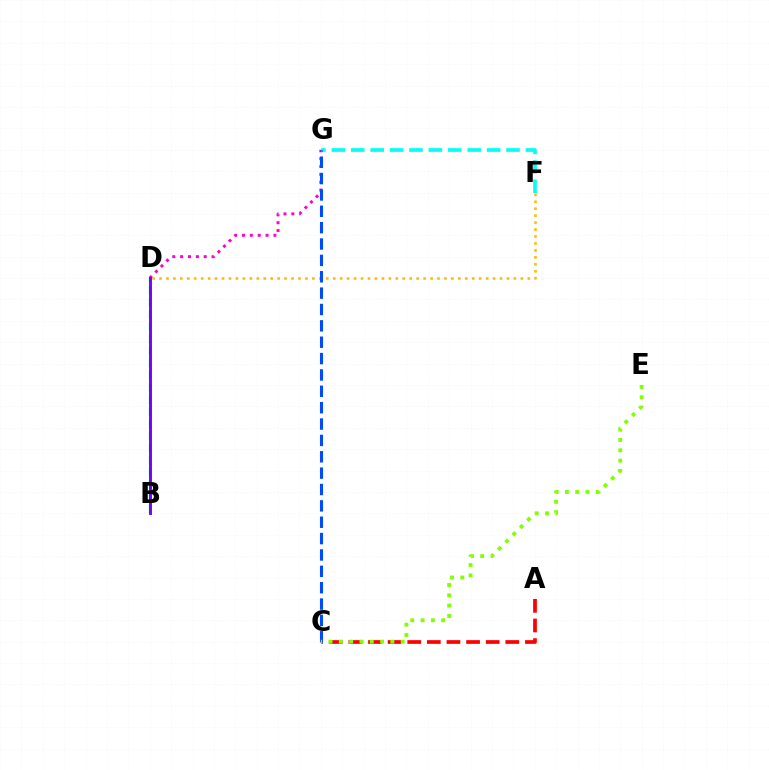{('D', 'F'): [{'color': '#ffbd00', 'line_style': 'dotted', 'thickness': 1.89}], ('B', 'D'): [{'color': '#00ff39', 'line_style': 'dashed', 'thickness': 1.65}, {'color': '#7200ff', 'line_style': 'solid', 'thickness': 2.09}], ('D', 'G'): [{'color': '#ff00cf', 'line_style': 'dotted', 'thickness': 2.13}], ('A', 'C'): [{'color': '#ff0000', 'line_style': 'dashed', 'thickness': 2.67}], ('F', 'G'): [{'color': '#00fff6', 'line_style': 'dashed', 'thickness': 2.64}], ('C', 'G'): [{'color': '#004bff', 'line_style': 'dashed', 'thickness': 2.22}], ('C', 'E'): [{'color': '#84ff00', 'line_style': 'dotted', 'thickness': 2.8}]}